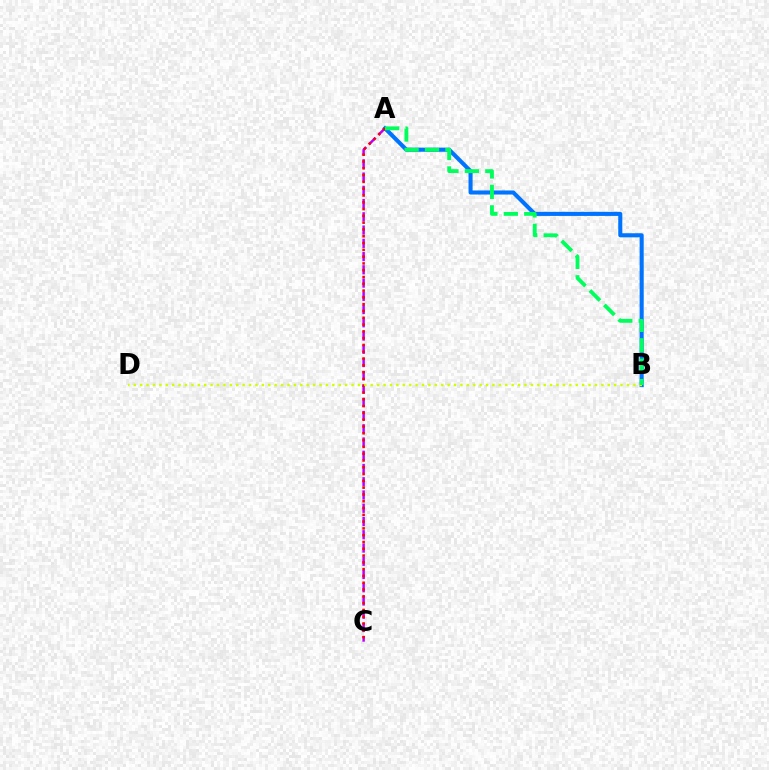{('A', 'C'): [{'color': '#b900ff', 'line_style': 'dashed', 'thickness': 1.8}, {'color': '#ff0000', 'line_style': 'dotted', 'thickness': 1.85}], ('A', 'B'): [{'color': '#0074ff', 'line_style': 'solid', 'thickness': 2.93}, {'color': '#00ff5c', 'line_style': 'dashed', 'thickness': 2.77}], ('B', 'D'): [{'color': '#d1ff00', 'line_style': 'dotted', 'thickness': 1.74}]}